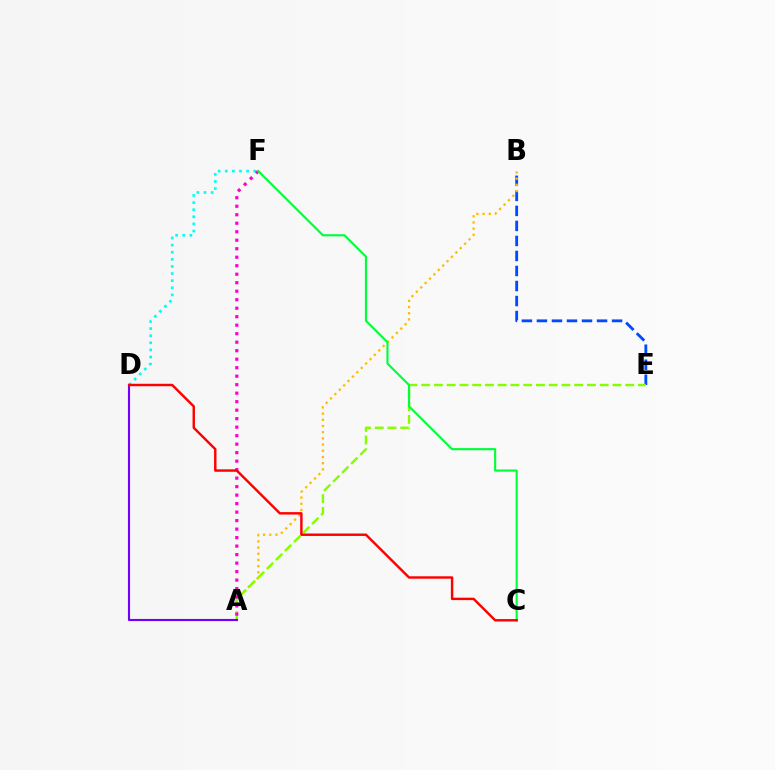{('B', 'E'): [{'color': '#004bff', 'line_style': 'dashed', 'thickness': 2.04}], ('A', 'B'): [{'color': '#ffbd00', 'line_style': 'dotted', 'thickness': 1.68}], ('A', 'E'): [{'color': '#84ff00', 'line_style': 'dashed', 'thickness': 1.73}], ('A', 'D'): [{'color': '#7200ff', 'line_style': 'solid', 'thickness': 1.52}], ('D', 'F'): [{'color': '#00fff6', 'line_style': 'dotted', 'thickness': 1.93}], ('A', 'F'): [{'color': '#ff00cf', 'line_style': 'dotted', 'thickness': 2.31}], ('C', 'F'): [{'color': '#00ff39', 'line_style': 'solid', 'thickness': 1.54}], ('C', 'D'): [{'color': '#ff0000', 'line_style': 'solid', 'thickness': 1.75}]}